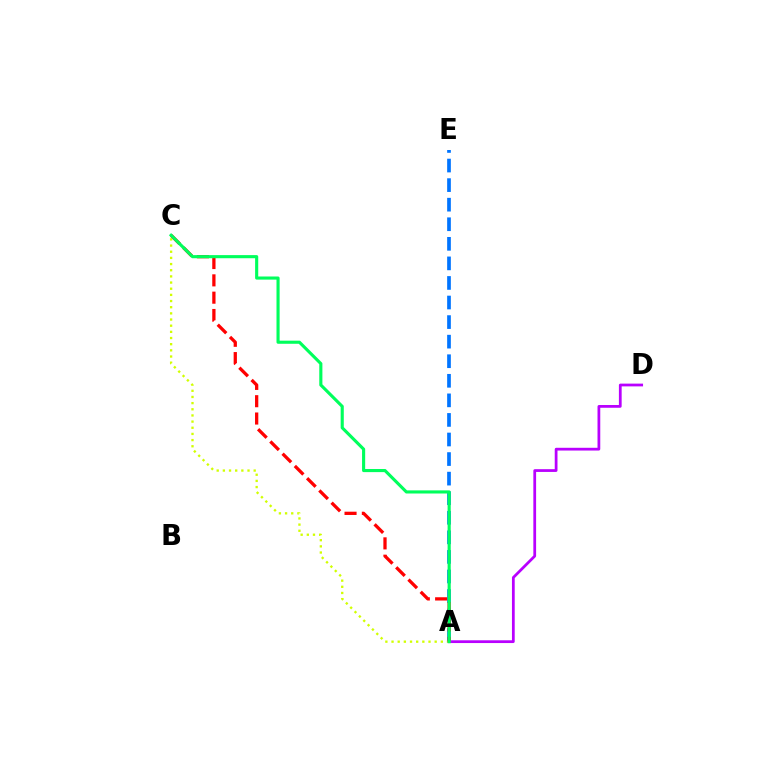{('A', 'E'): [{'color': '#0074ff', 'line_style': 'dashed', 'thickness': 2.66}], ('A', 'C'): [{'color': '#d1ff00', 'line_style': 'dotted', 'thickness': 1.67}, {'color': '#ff0000', 'line_style': 'dashed', 'thickness': 2.35}, {'color': '#00ff5c', 'line_style': 'solid', 'thickness': 2.25}], ('A', 'D'): [{'color': '#b900ff', 'line_style': 'solid', 'thickness': 1.99}]}